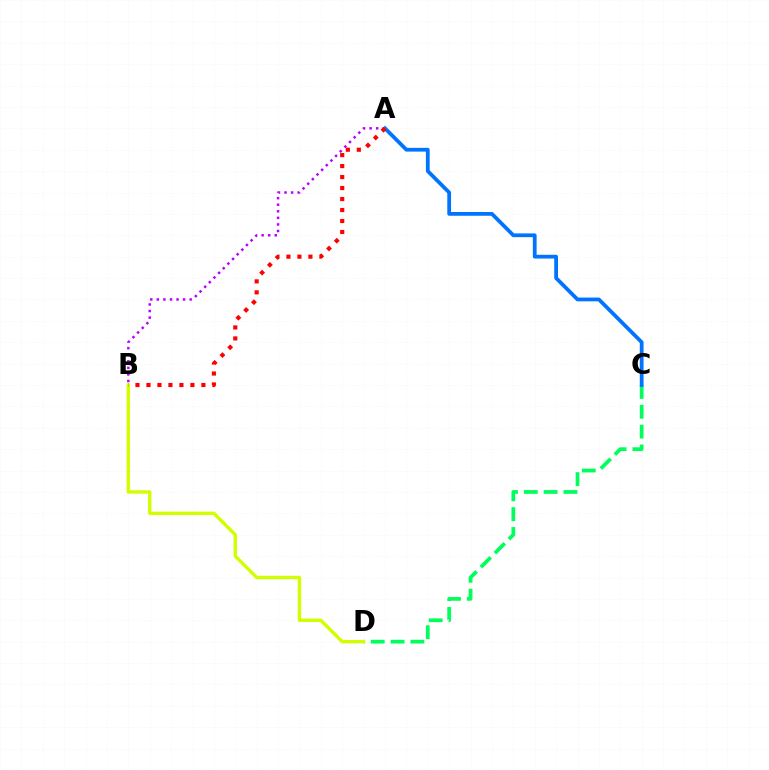{('A', 'B'): [{'color': '#b900ff', 'line_style': 'dotted', 'thickness': 1.78}, {'color': '#ff0000', 'line_style': 'dotted', 'thickness': 2.99}], ('C', 'D'): [{'color': '#00ff5c', 'line_style': 'dashed', 'thickness': 2.69}], ('A', 'C'): [{'color': '#0074ff', 'line_style': 'solid', 'thickness': 2.71}], ('B', 'D'): [{'color': '#d1ff00', 'line_style': 'solid', 'thickness': 2.45}]}